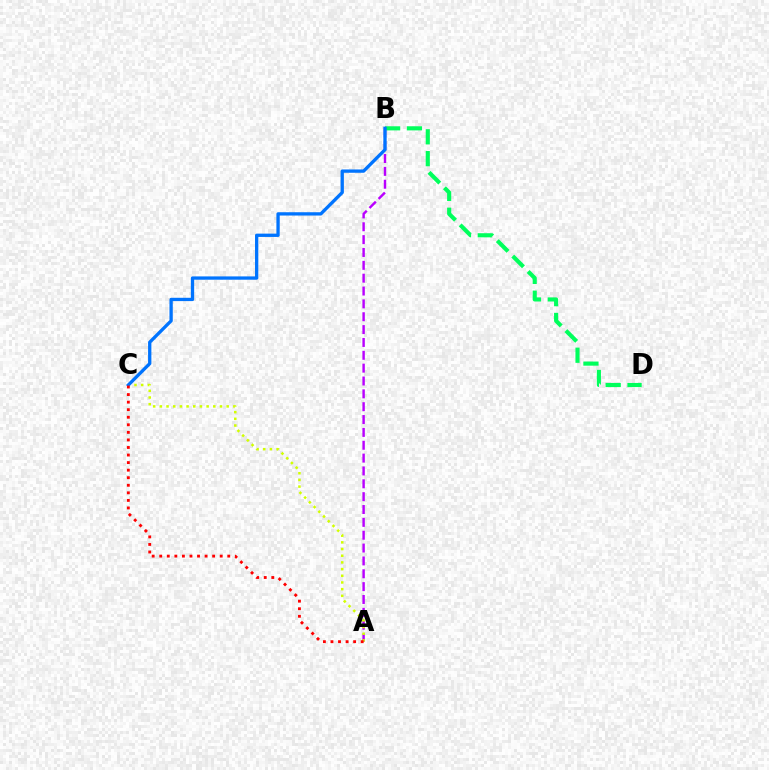{('A', 'B'): [{'color': '#b900ff', 'line_style': 'dashed', 'thickness': 1.75}], ('A', 'C'): [{'color': '#d1ff00', 'line_style': 'dotted', 'thickness': 1.82}, {'color': '#ff0000', 'line_style': 'dotted', 'thickness': 2.05}], ('B', 'D'): [{'color': '#00ff5c', 'line_style': 'dashed', 'thickness': 2.96}], ('B', 'C'): [{'color': '#0074ff', 'line_style': 'solid', 'thickness': 2.38}]}